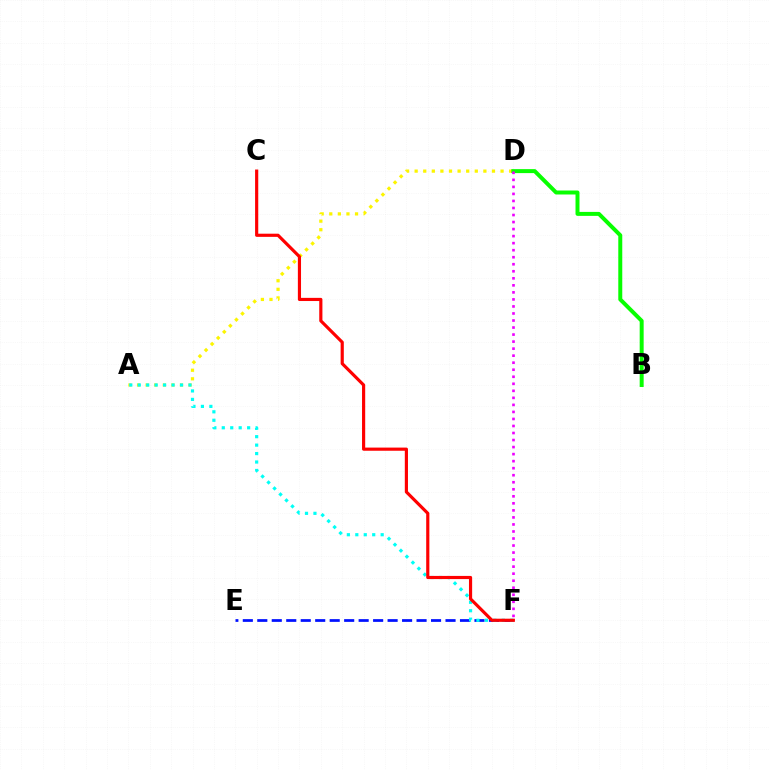{('E', 'F'): [{'color': '#0010ff', 'line_style': 'dashed', 'thickness': 1.97}], ('A', 'D'): [{'color': '#fcf500', 'line_style': 'dotted', 'thickness': 2.33}], ('A', 'F'): [{'color': '#00fff6', 'line_style': 'dotted', 'thickness': 2.3}], ('B', 'D'): [{'color': '#08ff00', 'line_style': 'solid', 'thickness': 2.86}], ('D', 'F'): [{'color': '#ee00ff', 'line_style': 'dotted', 'thickness': 1.91}], ('C', 'F'): [{'color': '#ff0000', 'line_style': 'solid', 'thickness': 2.28}]}